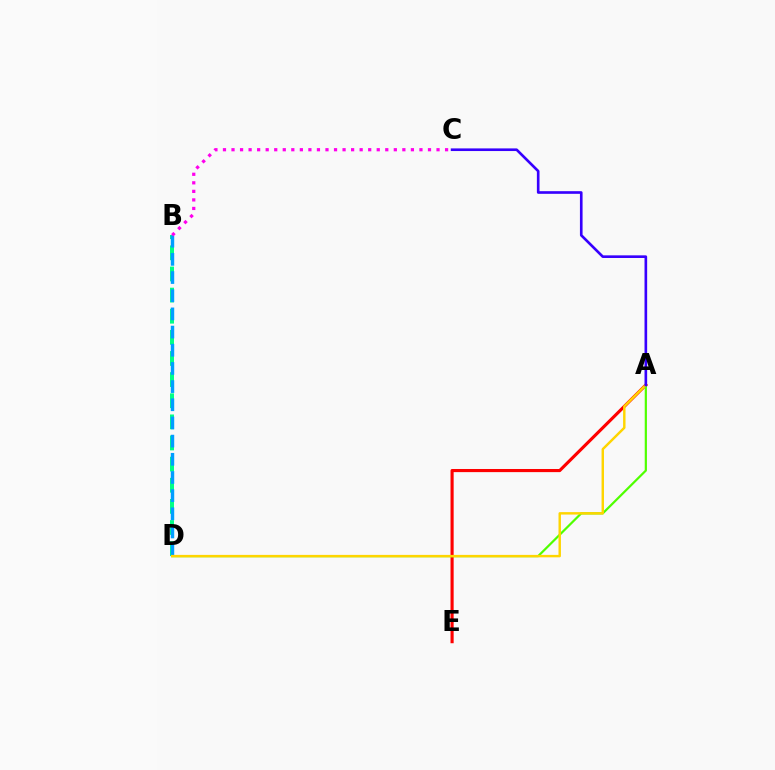{('A', 'E'): [{'color': '#ff0000', 'line_style': 'solid', 'thickness': 2.25}], ('B', 'D'): [{'color': '#00ff86', 'line_style': 'dashed', 'thickness': 2.87}, {'color': '#009eff', 'line_style': 'dashed', 'thickness': 2.47}], ('A', 'D'): [{'color': '#4fff00', 'line_style': 'solid', 'thickness': 1.59}, {'color': '#ffd500', 'line_style': 'solid', 'thickness': 1.76}], ('A', 'C'): [{'color': '#3700ff', 'line_style': 'solid', 'thickness': 1.9}], ('B', 'C'): [{'color': '#ff00ed', 'line_style': 'dotted', 'thickness': 2.32}]}